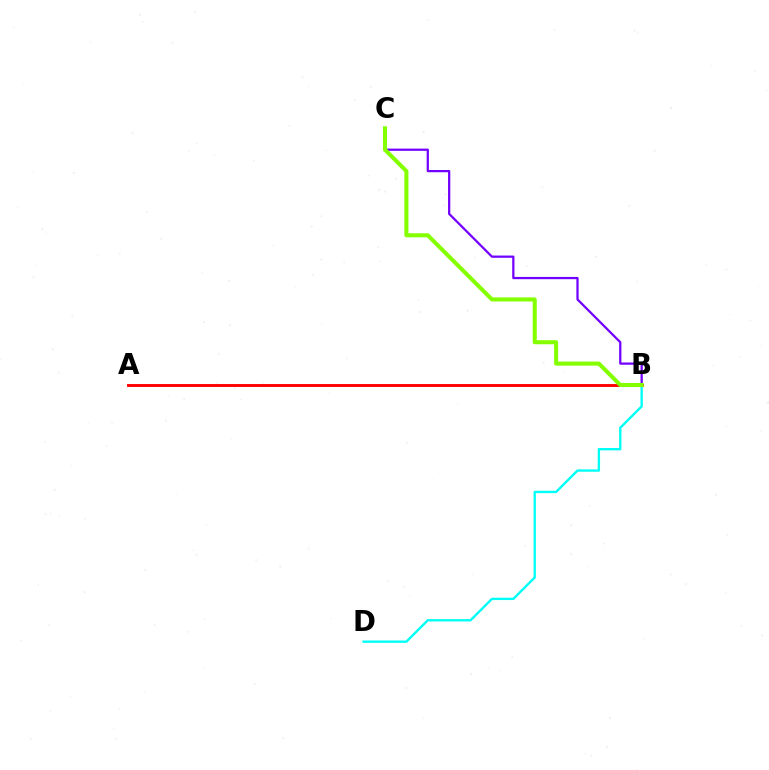{('A', 'B'): [{'color': '#ff0000', 'line_style': 'solid', 'thickness': 2.09}], ('B', 'D'): [{'color': '#00fff6', 'line_style': 'solid', 'thickness': 1.7}], ('B', 'C'): [{'color': '#7200ff', 'line_style': 'solid', 'thickness': 1.62}, {'color': '#84ff00', 'line_style': 'solid', 'thickness': 2.93}]}